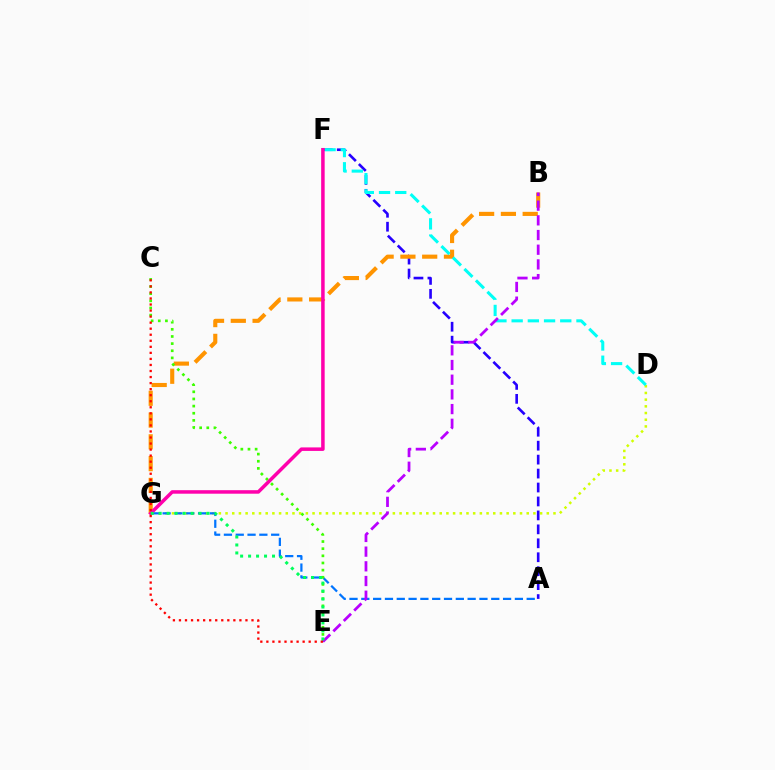{('D', 'G'): [{'color': '#d1ff00', 'line_style': 'dotted', 'thickness': 1.82}], ('A', 'G'): [{'color': '#0074ff', 'line_style': 'dashed', 'thickness': 1.6}], ('A', 'F'): [{'color': '#2500ff', 'line_style': 'dashed', 'thickness': 1.89}], ('B', 'G'): [{'color': '#ff9400', 'line_style': 'dashed', 'thickness': 2.96}], ('D', 'F'): [{'color': '#00fff6', 'line_style': 'dashed', 'thickness': 2.2}], ('C', 'E'): [{'color': '#3dff00', 'line_style': 'dotted', 'thickness': 1.94}, {'color': '#ff0000', 'line_style': 'dotted', 'thickness': 1.64}], ('F', 'G'): [{'color': '#ff00ac', 'line_style': 'solid', 'thickness': 2.53}], ('B', 'E'): [{'color': '#b900ff', 'line_style': 'dashed', 'thickness': 2.0}], ('E', 'G'): [{'color': '#00ff5c', 'line_style': 'dotted', 'thickness': 2.17}]}